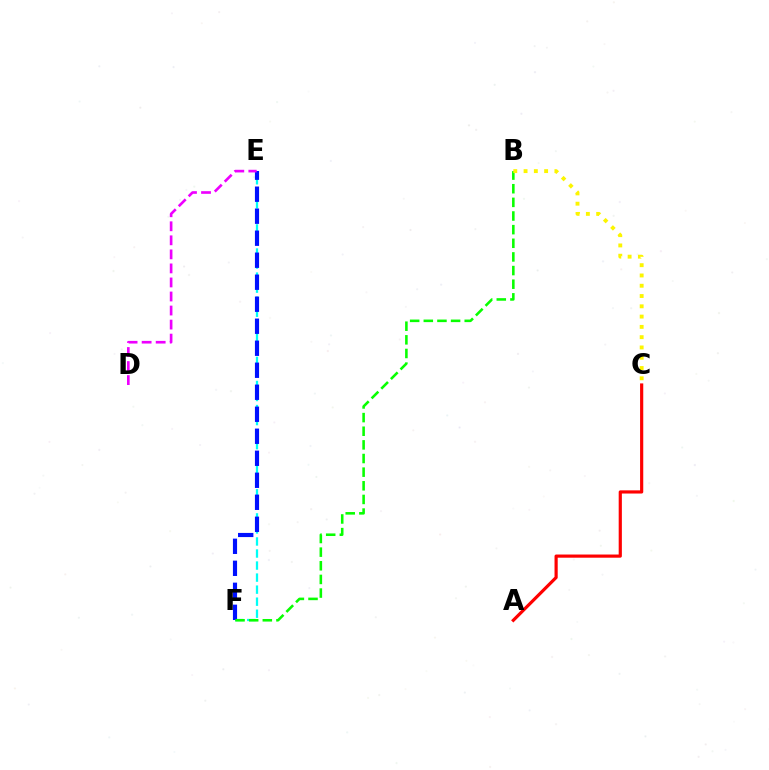{('E', 'F'): [{'color': '#00fff6', 'line_style': 'dashed', 'thickness': 1.64}, {'color': '#0010ff', 'line_style': 'dashed', 'thickness': 2.99}], ('D', 'E'): [{'color': '#ee00ff', 'line_style': 'dashed', 'thickness': 1.91}], ('B', 'F'): [{'color': '#08ff00', 'line_style': 'dashed', 'thickness': 1.85}], ('B', 'C'): [{'color': '#fcf500', 'line_style': 'dotted', 'thickness': 2.79}], ('A', 'C'): [{'color': '#ff0000', 'line_style': 'solid', 'thickness': 2.29}]}